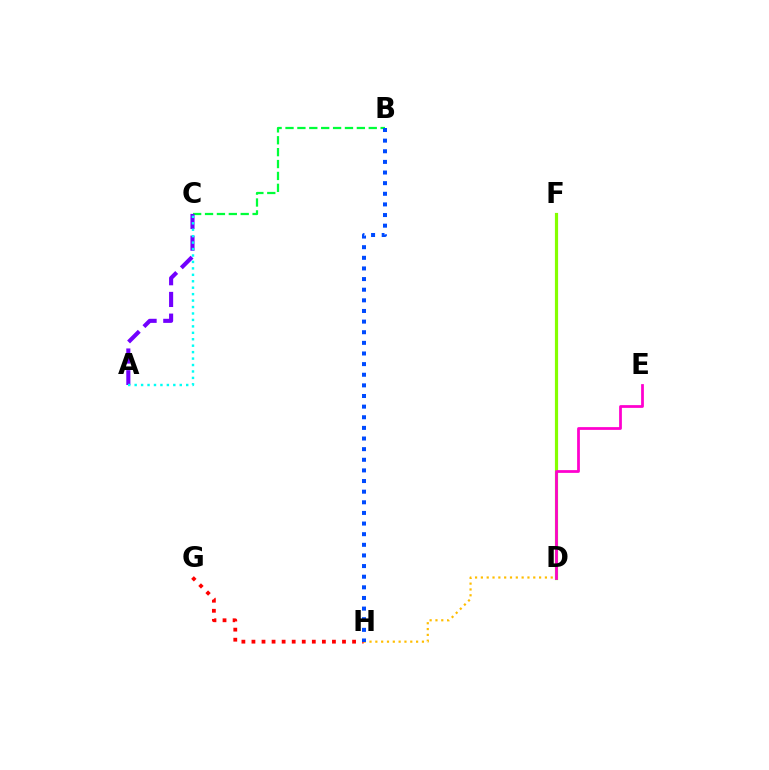{('D', 'H'): [{'color': '#ffbd00', 'line_style': 'dotted', 'thickness': 1.58}], ('B', 'C'): [{'color': '#00ff39', 'line_style': 'dashed', 'thickness': 1.62}], ('A', 'C'): [{'color': '#7200ff', 'line_style': 'dashed', 'thickness': 2.95}, {'color': '#00fff6', 'line_style': 'dotted', 'thickness': 1.75}], ('D', 'F'): [{'color': '#84ff00', 'line_style': 'solid', 'thickness': 2.29}], ('G', 'H'): [{'color': '#ff0000', 'line_style': 'dotted', 'thickness': 2.73}], ('B', 'H'): [{'color': '#004bff', 'line_style': 'dotted', 'thickness': 2.89}], ('D', 'E'): [{'color': '#ff00cf', 'line_style': 'solid', 'thickness': 1.99}]}